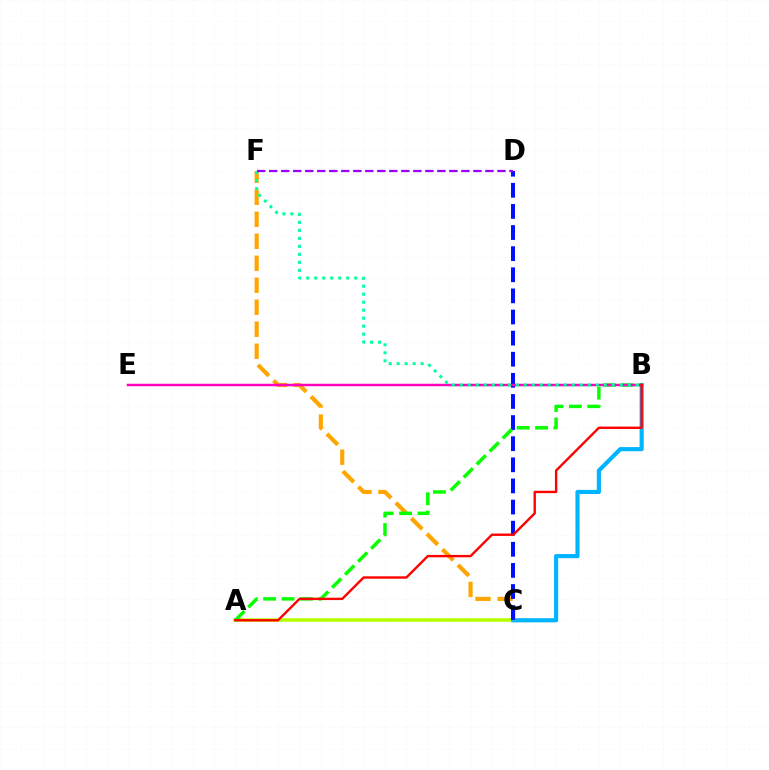{('A', 'C'): [{'color': '#b3ff00', 'line_style': 'solid', 'thickness': 2.55}], ('B', 'C'): [{'color': '#00b5ff', 'line_style': 'solid', 'thickness': 2.99}], ('C', 'F'): [{'color': '#ffa500', 'line_style': 'dashed', 'thickness': 2.99}], ('C', 'D'): [{'color': '#0010ff', 'line_style': 'dashed', 'thickness': 2.87}], ('A', 'B'): [{'color': '#08ff00', 'line_style': 'dashed', 'thickness': 2.5}, {'color': '#ff0000', 'line_style': 'solid', 'thickness': 1.71}], ('B', 'E'): [{'color': '#ff00bd', 'line_style': 'solid', 'thickness': 1.78}], ('B', 'F'): [{'color': '#00ff9d', 'line_style': 'dotted', 'thickness': 2.17}], ('D', 'F'): [{'color': '#9b00ff', 'line_style': 'dashed', 'thickness': 1.63}]}